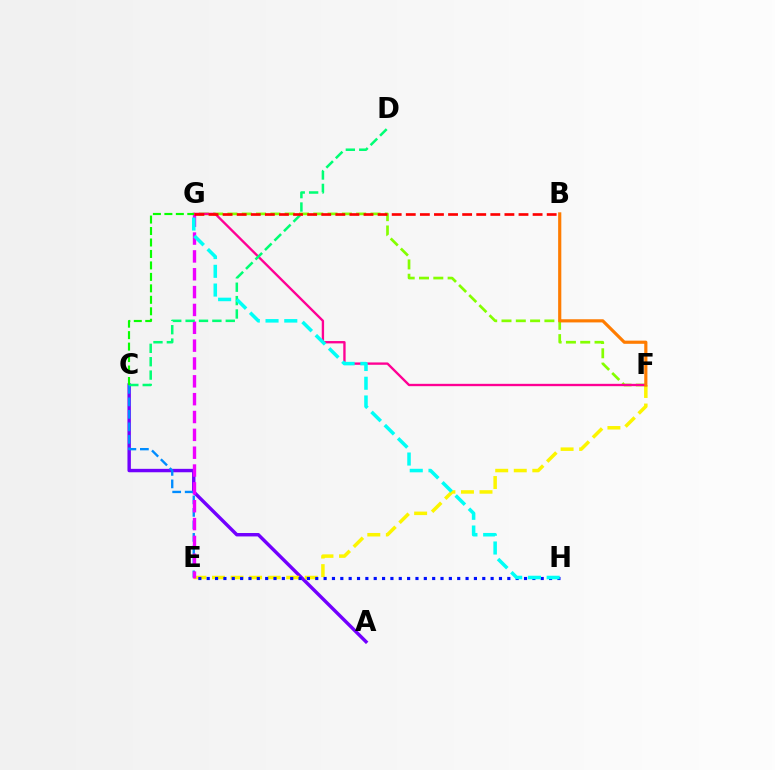{('F', 'G'): [{'color': '#84ff00', 'line_style': 'dashed', 'thickness': 1.94}, {'color': '#ff0094', 'line_style': 'solid', 'thickness': 1.69}], ('A', 'C'): [{'color': '#7200ff', 'line_style': 'solid', 'thickness': 2.46}], ('C', 'E'): [{'color': '#008cff', 'line_style': 'dashed', 'thickness': 1.7}], ('E', 'F'): [{'color': '#fcf500', 'line_style': 'dashed', 'thickness': 2.52}], ('E', 'H'): [{'color': '#0010ff', 'line_style': 'dotted', 'thickness': 2.27}], ('B', 'F'): [{'color': '#ff7c00', 'line_style': 'solid', 'thickness': 2.28}], ('E', 'G'): [{'color': '#ee00ff', 'line_style': 'dashed', 'thickness': 2.42}], ('C', 'D'): [{'color': '#00ff74', 'line_style': 'dashed', 'thickness': 1.82}], ('C', 'G'): [{'color': '#08ff00', 'line_style': 'dashed', 'thickness': 1.56}], ('G', 'H'): [{'color': '#00fff6', 'line_style': 'dashed', 'thickness': 2.55}], ('B', 'G'): [{'color': '#ff0000', 'line_style': 'dashed', 'thickness': 1.91}]}